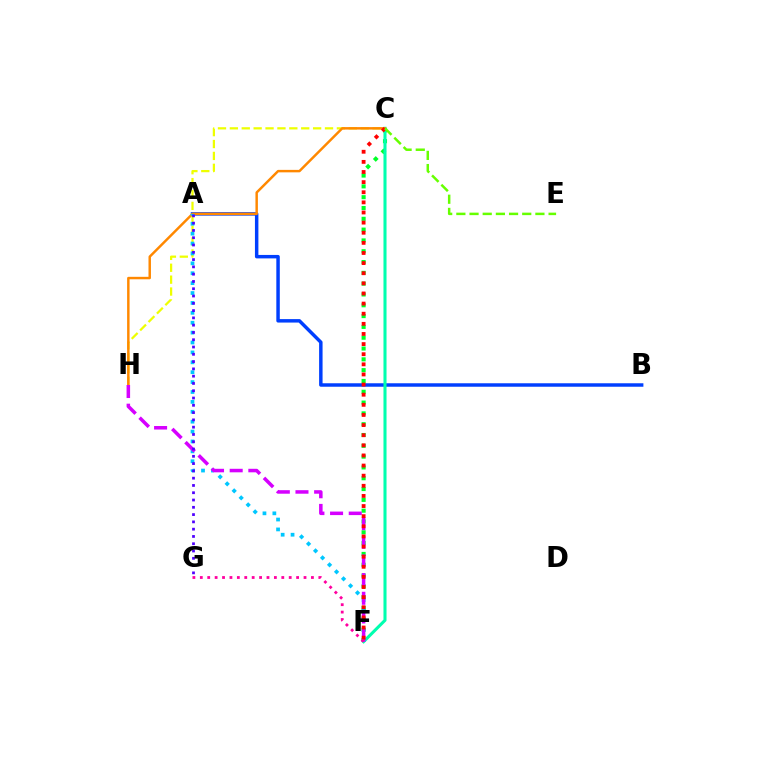{('A', 'B'): [{'color': '#003fff', 'line_style': 'solid', 'thickness': 2.49}], ('C', 'H'): [{'color': '#eeff00', 'line_style': 'dashed', 'thickness': 1.62}, {'color': '#ff8800', 'line_style': 'solid', 'thickness': 1.77}], ('C', 'F'): [{'color': '#00ff27', 'line_style': 'dotted', 'thickness': 2.94}, {'color': '#00ffaf', 'line_style': 'solid', 'thickness': 2.21}, {'color': '#ff0000', 'line_style': 'dotted', 'thickness': 2.75}], ('A', 'F'): [{'color': '#00c7ff', 'line_style': 'dotted', 'thickness': 2.69}], ('F', 'H'): [{'color': '#d600ff', 'line_style': 'dashed', 'thickness': 2.54}], ('F', 'G'): [{'color': '#ff00a0', 'line_style': 'dotted', 'thickness': 2.01}], ('C', 'E'): [{'color': '#66ff00', 'line_style': 'dashed', 'thickness': 1.79}], ('A', 'G'): [{'color': '#4f00ff', 'line_style': 'dotted', 'thickness': 1.98}]}